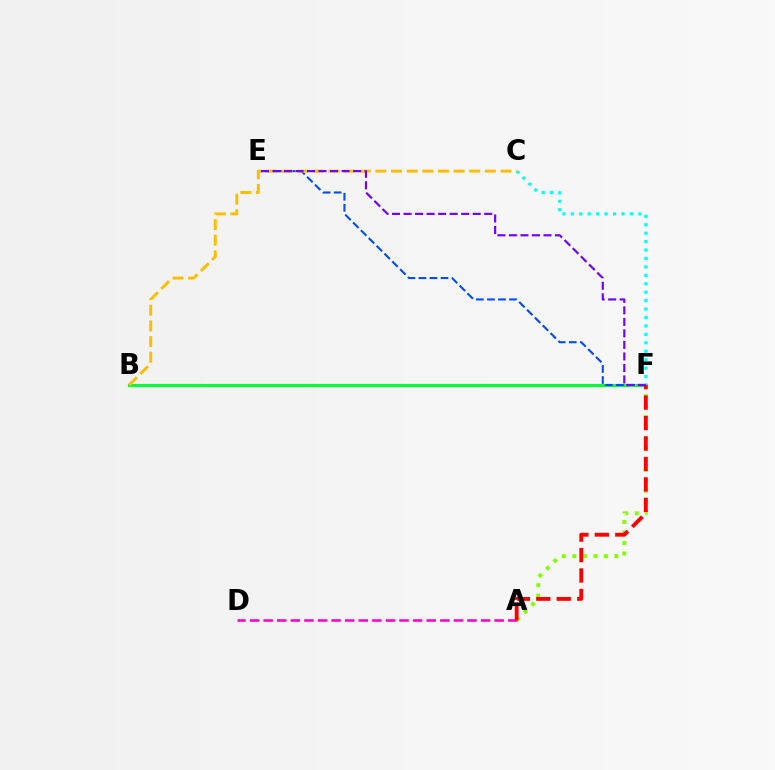{('B', 'F'): [{'color': '#00ff39', 'line_style': 'solid', 'thickness': 2.25}], ('C', 'F'): [{'color': '#00fff6', 'line_style': 'dotted', 'thickness': 2.29}], ('A', 'F'): [{'color': '#84ff00', 'line_style': 'dotted', 'thickness': 2.86}, {'color': '#ff0000', 'line_style': 'dashed', 'thickness': 2.78}], ('A', 'D'): [{'color': '#ff00cf', 'line_style': 'dashed', 'thickness': 1.85}], ('E', 'F'): [{'color': '#004bff', 'line_style': 'dashed', 'thickness': 1.5}, {'color': '#7200ff', 'line_style': 'dashed', 'thickness': 1.57}], ('B', 'C'): [{'color': '#ffbd00', 'line_style': 'dashed', 'thickness': 2.13}]}